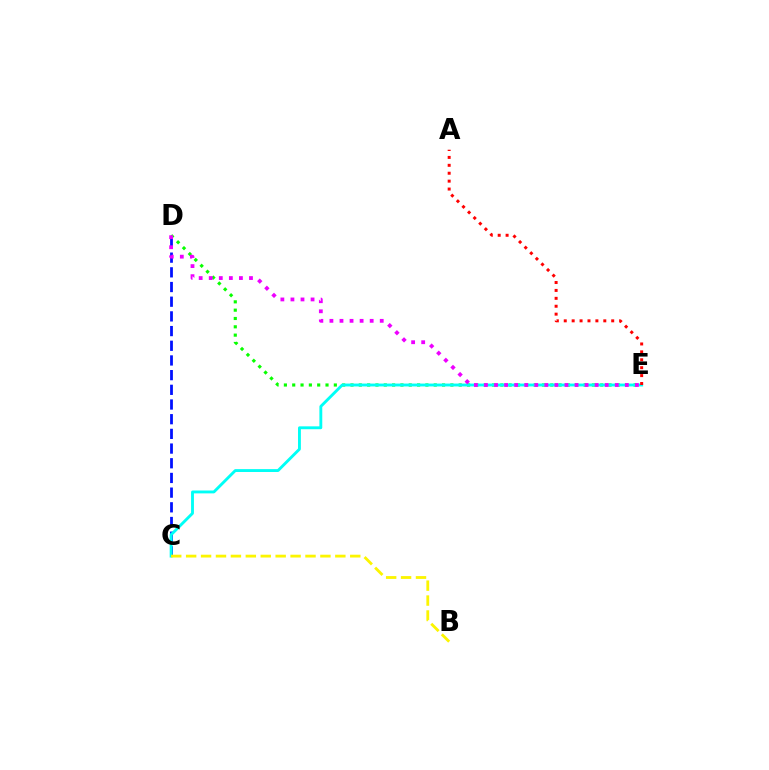{('D', 'E'): [{'color': '#08ff00', 'line_style': 'dotted', 'thickness': 2.26}, {'color': '#ee00ff', 'line_style': 'dotted', 'thickness': 2.73}], ('C', 'D'): [{'color': '#0010ff', 'line_style': 'dashed', 'thickness': 2.0}], ('C', 'E'): [{'color': '#00fff6', 'line_style': 'solid', 'thickness': 2.07}], ('B', 'C'): [{'color': '#fcf500', 'line_style': 'dashed', 'thickness': 2.03}], ('A', 'E'): [{'color': '#ff0000', 'line_style': 'dotted', 'thickness': 2.15}]}